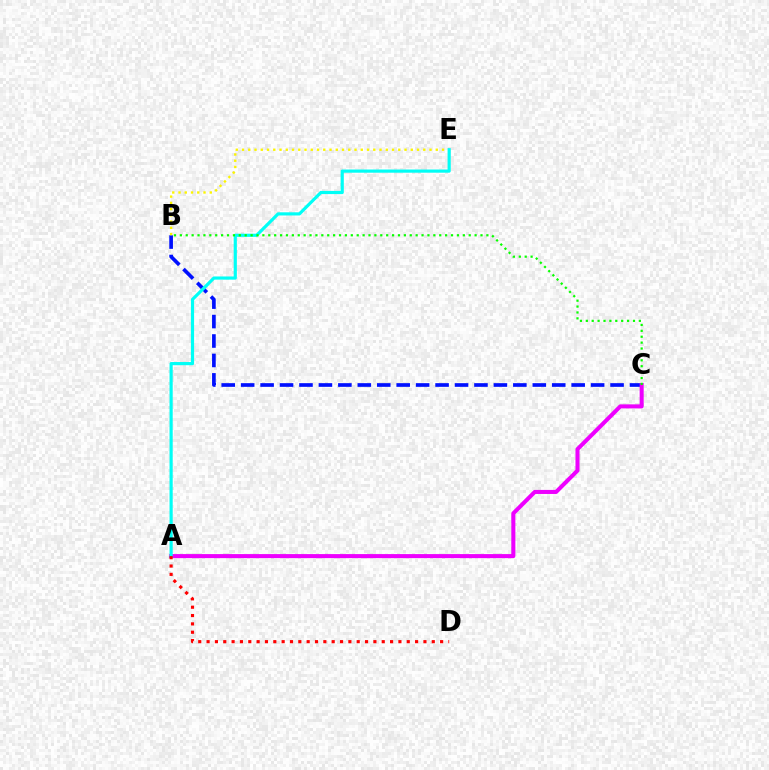{('B', 'C'): [{'color': '#0010ff', 'line_style': 'dashed', 'thickness': 2.64}, {'color': '#08ff00', 'line_style': 'dotted', 'thickness': 1.6}], ('B', 'E'): [{'color': '#fcf500', 'line_style': 'dotted', 'thickness': 1.7}], ('A', 'C'): [{'color': '#ee00ff', 'line_style': 'solid', 'thickness': 2.92}], ('A', 'E'): [{'color': '#00fff6', 'line_style': 'solid', 'thickness': 2.28}], ('A', 'D'): [{'color': '#ff0000', 'line_style': 'dotted', 'thickness': 2.27}]}